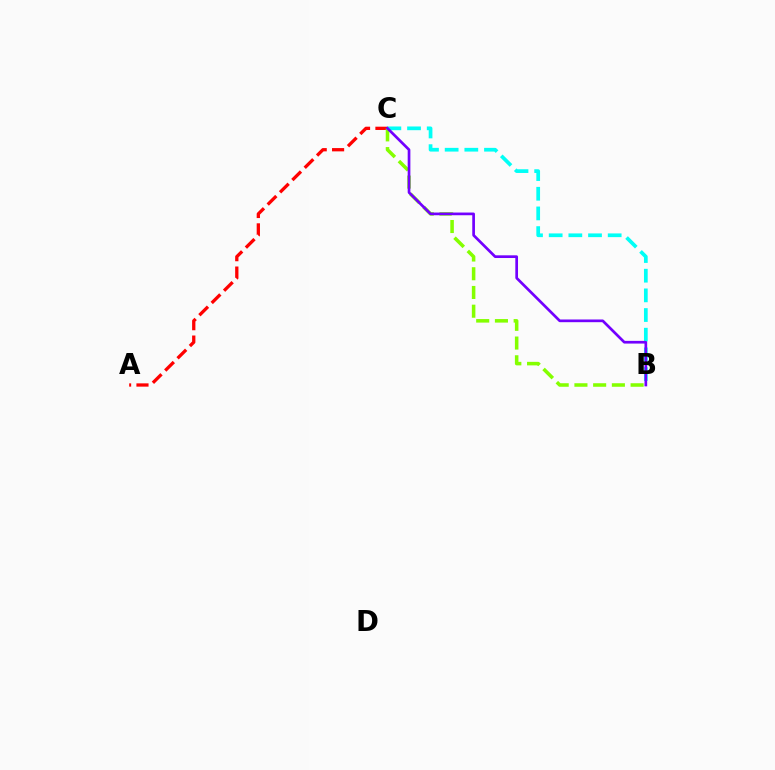{('A', 'C'): [{'color': '#ff0000', 'line_style': 'dashed', 'thickness': 2.36}], ('B', 'C'): [{'color': '#84ff00', 'line_style': 'dashed', 'thickness': 2.54}, {'color': '#00fff6', 'line_style': 'dashed', 'thickness': 2.67}, {'color': '#7200ff', 'line_style': 'solid', 'thickness': 1.94}]}